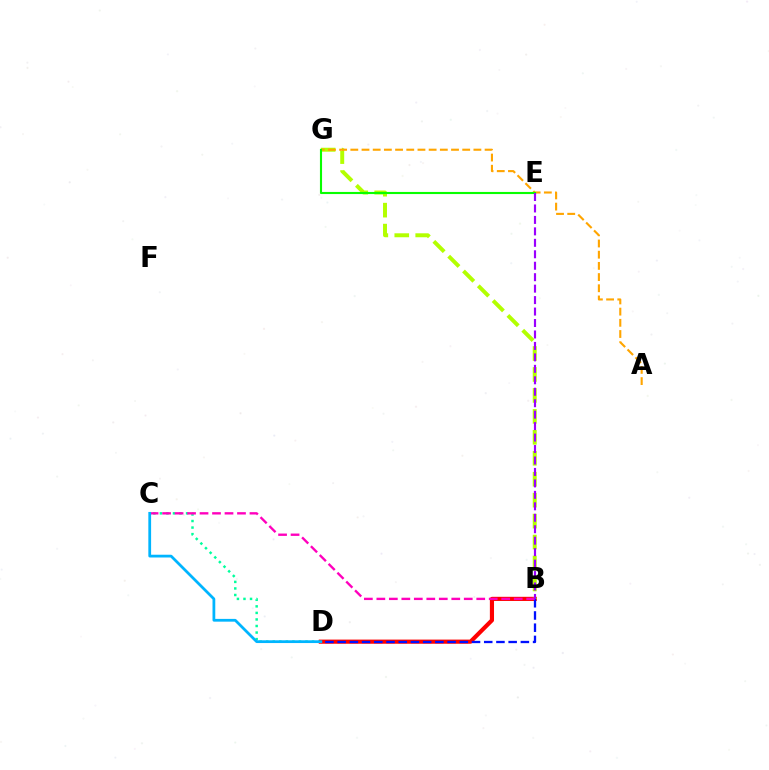{('C', 'D'): [{'color': '#00ff9d', 'line_style': 'dotted', 'thickness': 1.78}, {'color': '#00b5ff', 'line_style': 'solid', 'thickness': 1.99}], ('B', 'D'): [{'color': '#ff0000', 'line_style': 'solid', 'thickness': 2.99}, {'color': '#0010ff', 'line_style': 'dashed', 'thickness': 1.66}], ('B', 'G'): [{'color': '#b3ff00', 'line_style': 'dashed', 'thickness': 2.85}], ('A', 'G'): [{'color': '#ffa500', 'line_style': 'dashed', 'thickness': 1.52}], ('E', 'G'): [{'color': '#08ff00', 'line_style': 'solid', 'thickness': 1.53}], ('B', 'C'): [{'color': '#ff00bd', 'line_style': 'dashed', 'thickness': 1.7}], ('B', 'E'): [{'color': '#9b00ff', 'line_style': 'dashed', 'thickness': 1.56}]}